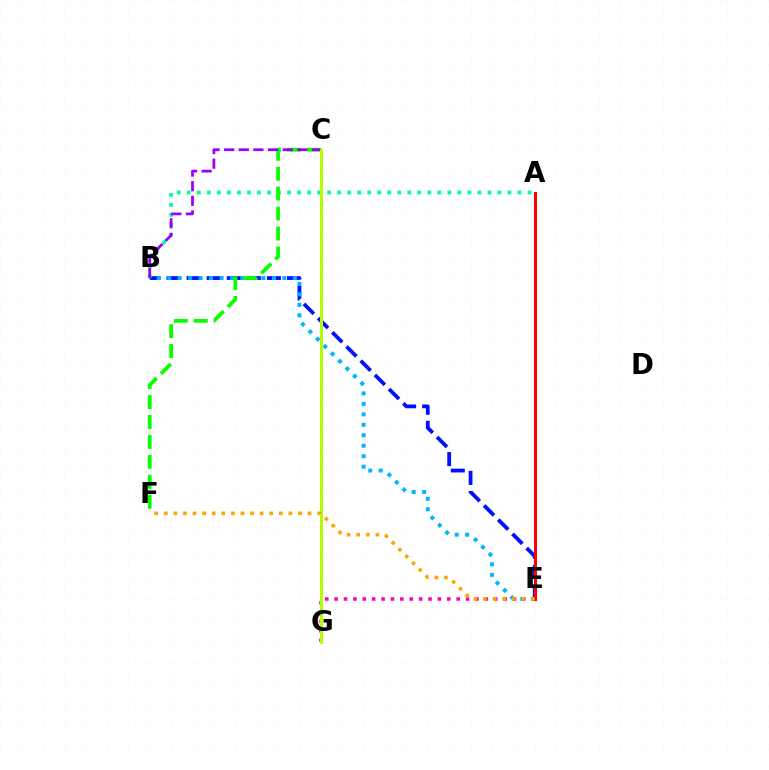{('B', 'E'): [{'color': '#0010ff', 'line_style': 'dashed', 'thickness': 2.73}, {'color': '#00b5ff', 'line_style': 'dotted', 'thickness': 2.84}], ('E', 'G'): [{'color': '#ff00bd', 'line_style': 'dotted', 'thickness': 2.55}], ('A', 'B'): [{'color': '#00ff9d', 'line_style': 'dotted', 'thickness': 2.72}], ('C', 'F'): [{'color': '#08ff00', 'line_style': 'dashed', 'thickness': 2.71}], ('B', 'C'): [{'color': '#9b00ff', 'line_style': 'dashed', 'thickness': 1.99}], ('C', 'G'): [{'color': '#b3ff00', 'line_style': 'solid', 'thickness': 2.18}], ('A', 'E'): [{'color': '#ff0000', 'line_style': 'solid', 'thickness': 2.21}], ('E', 'F'): [{'color': '#ffa500', 'line_style': 'dotted', 'thickness': 2.6}]}